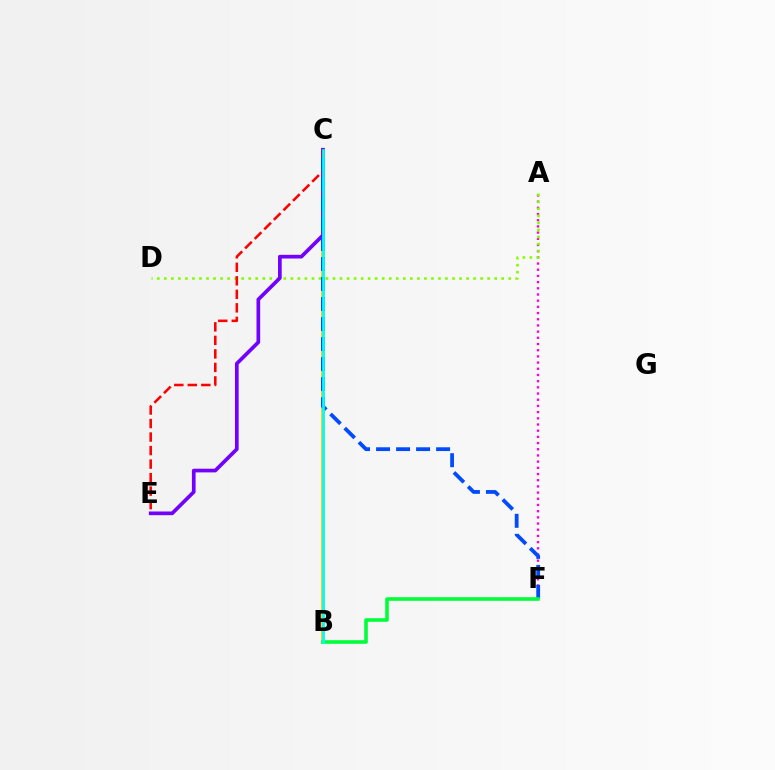{('A', 'F'): [{'color': '#ff00cf', 'line_style': 'dotted', 'thickness': 1.68}], ('B', 'C'): [{'color': '#ffbd00', 'line_style': 'solid', 'thickness': 2.59}, {'color': '#00fff6', 'line_style': 'solid', 'thickness': 1.94}], ('A', 'D'): [{'color': '#84ff00', 'line_style': 'dotted', 'thickness': 1.91}], ('C', 'E'): [{'color': '#7200ff', 'line_style': 'solid', 'thickness': 2.65}, {'color': '#ff0000', 'line_style': 'dashed', 'thickness': 1.84}], ('C', 'F'): [{'color': '#004bff', 'line_style': 'dashed', 'thickness': 2.72}], ('B', 'F'): [{'color': '#00ff39', 'line_style': 'solid', 'thickness': 2.59}]}